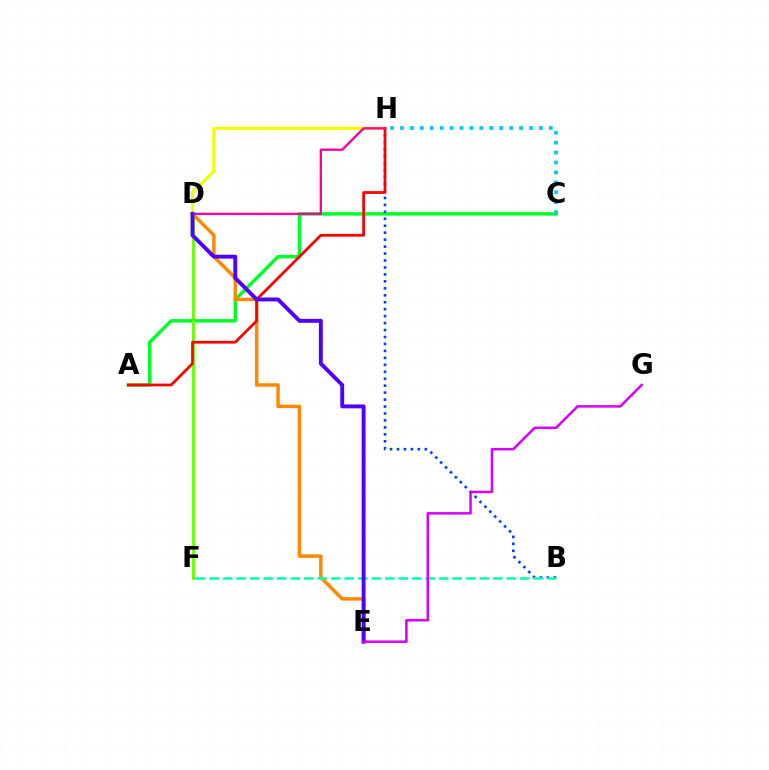{('D', 'H'): [{'color': '#eeff00', 'line_style': 'solid', 'thickness': 2.24}, {'color': '#ff00a0', 'line_style': 'solid', 'thickness': 1.7}], ('A', 'C'): [{'color': '#00ff27', 'line_style': 'solid', 'thickness': 2.47}], ('D', 'E'): [{'color': '#ff8800', 'line_style': 'solid', 'thickness': 2.49}, {'color': '#4f00ff', 'line_style': 'solid', 'thickness': 2.81}], ('D', 'F'): [{'color': '#66ff00', 'line_style': 'solid', 'thickness': 2.1}], ('B', 'H'): [{'color': '#003fff', 'line_style': 'dotted', 'thickness': 1.89}], ('A', 'H'): [{'color': '#ff0000', 'line_style': 'solid', 'thickness': 1.98}], ('B', 'F'): [{'color': '#00ffaf', 'line_style': 'dashed', 'thickness': 1.83}], ('E', 'G'): [{'color': '#d600ff', 'line_style': 'solid', 'thickness': 1.81}], ('C', 'H'): [{'color': '#00c7ff', 'line_style': 'dotted', 'thickness': 2.7}]}